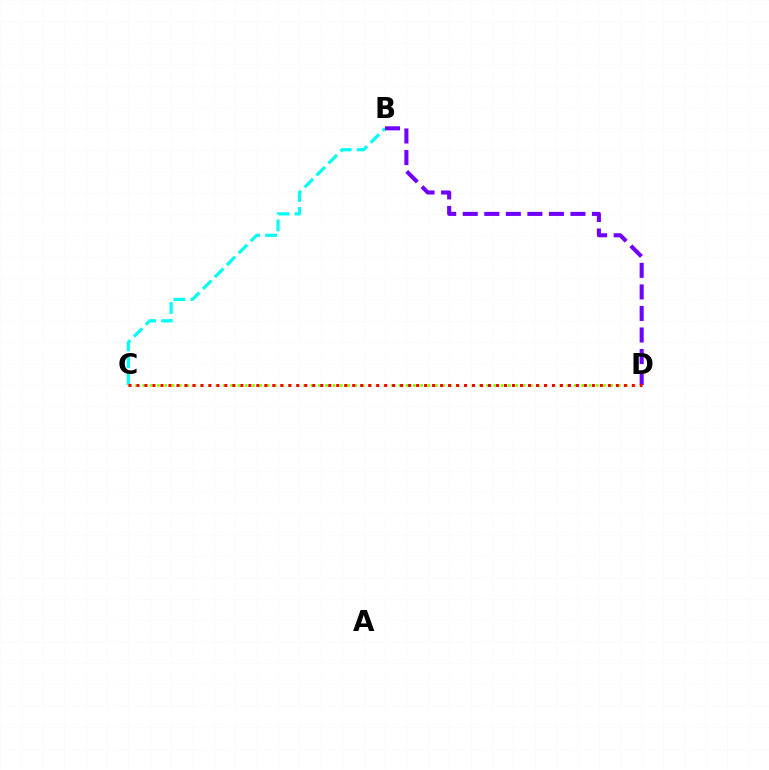{('B', 'C'): [{'color': '#00fff6', 'line_style': 'dashed', 'thickness': 2.29}], ('C', 'D'): [{'color': '#84ff00', 'line_style': 'dotted', 'thickness': 1.99}, {'color': '#ff0000', 'line_style': 'dotted', 'thickness': 2.17}], ('B', 'D'): [{'color': '#7200ff', 'line_style': 'dashed', 'thickness': 2.93}]}